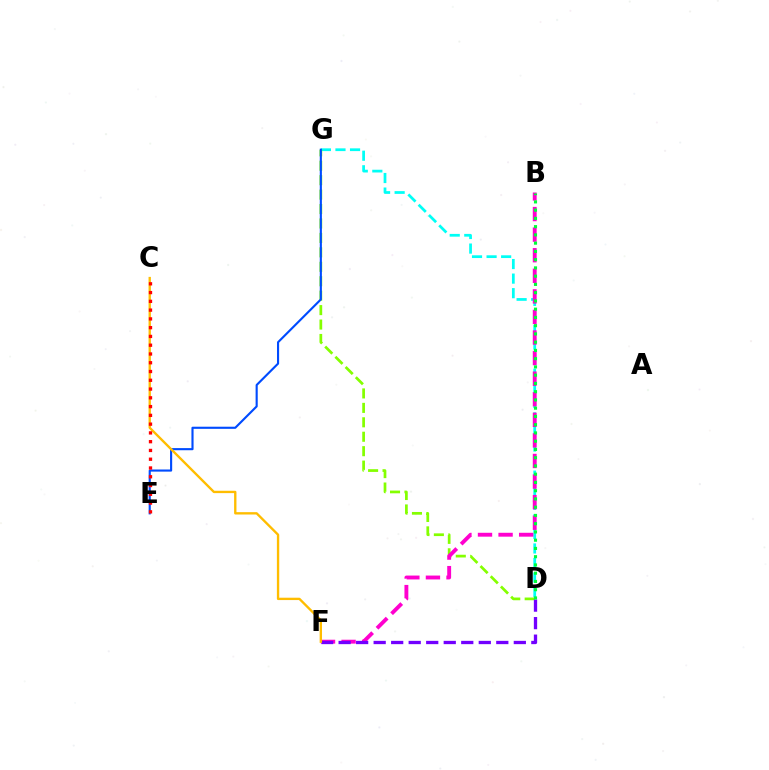{('D', 'G'): [{'color': '#00fff6', 'line_style': 'dashed', 'thickness': 1.98}, {'color': '#84ff00', 'line_style': 'dashed', 'thickness': 1.96}], ('B', 'F'): [{'color': '#ff00cf', 'line_style': 'dashed', 'thickness': 2.8}], ('D', 'F'): [{'color': '#7200ff', 'line_style': 'dashed', 'thickness': 2.38}], ('B', 'D'): [{'color': '#00ff39', 'line_style': 'dotted', 'thickness': 2.24}], ('E', 'G'): [{'color': '#004bff', 'line_style': 'solid', 'thickness': 1.53}], ('C', 'F'): [{'color': '#ffbd00', 'line_style': 'solid', 'thickness': 1.69}], ('C', 'E'): [{'color': '#ff0000', 'line_style': 'dotted', 'thickness': 2.38}]}